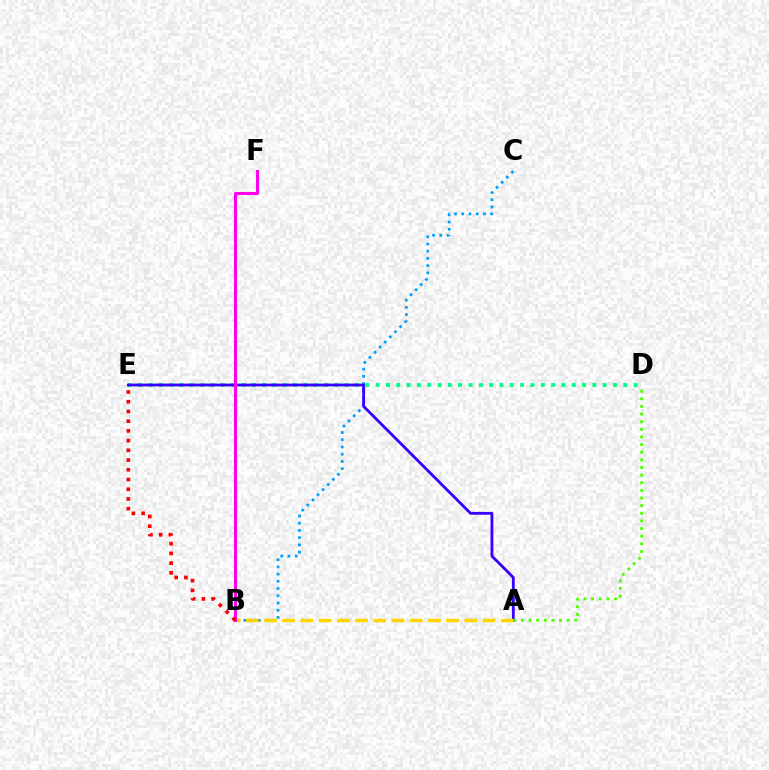{('B', 'C'): [{'color': '#009eff', 'line_style': 'dotted', 'thickness': 1.96}], ('D', 'E'): [{'color': '#00ff86', 'line_style': 'dotted', 'thickness': 2.8}], ('A', 'E'): [{'color': '#3700ff', 'line_style': 'solid', 'thickness': 2.02}], ('A', 'B'): [{'color': '#ffd500', 'line_style': 'dashed', 'thickness': 2.47}], ('B', 'F'): [{'color': '#ff00ed', 'line_style': 'solid', 'thickness': 2.22}], ('B', 'E'): [{'color': '#ff0000', 'line_style': 'dotted', 'thickness': 2.64}], ('A', 'D'): [{'color': '#4fff00', 'line_style': 'dotted', 'thickness': 2.07}]}